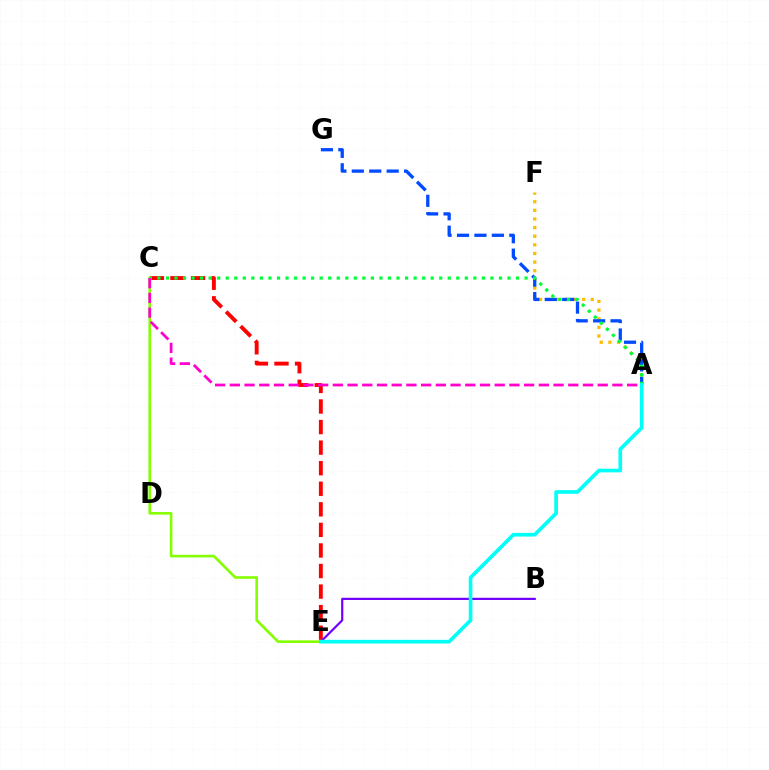{('C', 'E'): [{'color': '#ff0000', 'line_style': 'dashed', 'thickness': 2.79}, {'color': '#84ff00', 'line_style': 'solid', 'thickness': 1.88}], ('B', 'E'): [{'color': '#7200ff', 'line_style': 'solid', 'thickness': 1.58}], ('A', 'F'): [{'color': '#ffbd00', 'line_style': 'dotted', 'thickness': 2.34}], ('A', 'G'): [{'color': '#004bff', 'line_style': 'dashed', 'thickness': 2.37}], ('A', 'C'): [{'color': '#00ff39', 'line_style': 'dotted', 'thickness': 2.32}, {'color': '#ff00cf', 'line_style': 'dashed', 'thickness': 2.0}], ('A', 'E'): [{'color': '#00fff6', 'line_style': 'solid', 'thickness': 2.63}]}